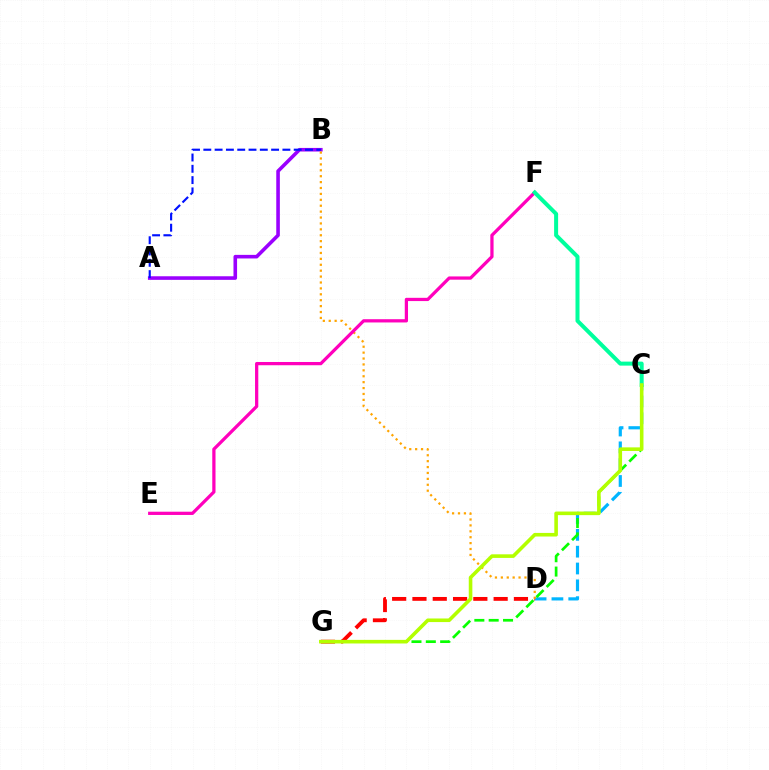{('C', 'D'): [{'color': '#00b5ff', 'line_style': 'dashed', 'thickness': 2.29}], ('D', 'G'): [{'color': '#ff0000', 'line_style': 'dashed', 'thickness': 2.76}], ('A', 'B'): [{'color': '#9b00ff', 'line_style': 'solid', 'thickness': 2.59}, {'color': '#0010ff', 'line_style': 'dashed', 'thickness': 1.53}], ('C', 'G'): [{'color': '#08ff00', 'line_style': 'dashed', 'thickness': 1.95}, {'color': '#b3ff00', 'line_style': 'solid', 'thickness': 2.59}], ('B', 'D'): [{'color': '#ffa500', 'line_style': 'dotted', 'thickness': 1.6}], ('E', 'F'): [{'color': '#ff00bd', 'line_style': 'solid', 'thickness': 2.34}], ('C', 'F'): [{'color': '#00ff9d', 'line_style': 'solid', 'thickness': 2.88}]}